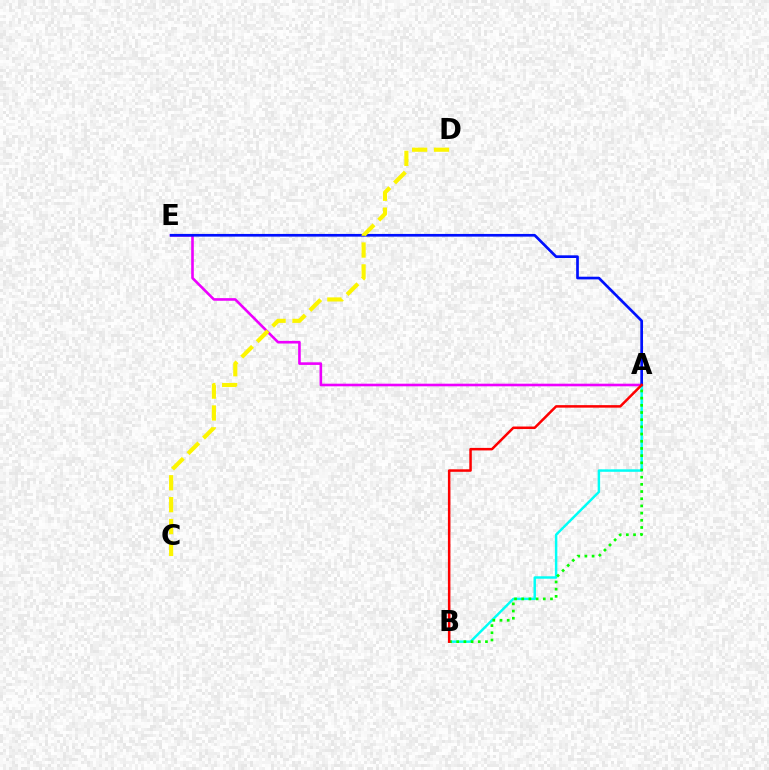{('A', 'E'): [{'color': '#ee00ff', 'line_style': 'solid', 'thickness': 1.88}, {'color': '#0010ff', 'line_style': 'solid', 'thickness': 1.94}], ('A', 'B'): [{'color': '#00fff6', 'line_style': 'solid', 'thickness': 1.77}, {'color': '#08ff00', 'line_style': 'dotted', 'thickness': 1.95}, {'color': '#ff0000', 'line_style': 'solid', 'thickness': 1.81}], ('C', 'D'): [{'color': '#fcf500', 'line_style': 'dashed', 'thickness': 2.97}]}